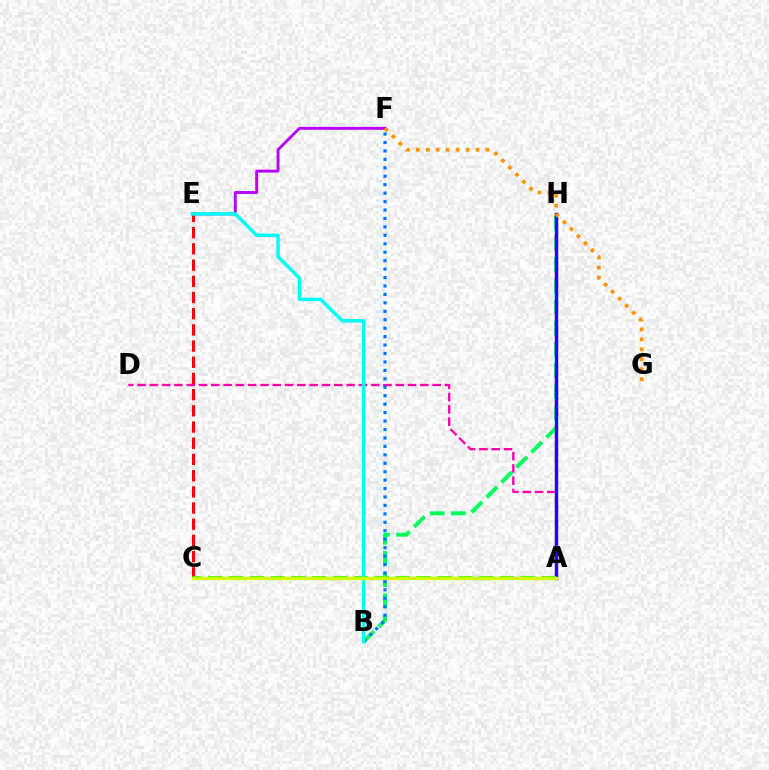{('A', 'D'): [{'color': '#ff00ac', 'line_style': 'dashed', 'thickness': 1.67}], ('E', 'F'): [{'color': '#b900ff', 'line_style': 'solid', 'thickness': 2.08}], ('B', 'H'): [{'color': '#00ff5c', 'line_style': 'dashed', 'thickness': 2.88}], ('A', 'H'): [{'color': '#2500ff', 'line_style': 'solid', 'thickness': 2.47}], ('C', 'E'): [{'color': '#ff0000', 'line_style': 'dashed', 'thickness': 2.2}], ('B', 'F'): [{'color': '#0074ff', 'line_style': 'dotted', 'thickness': 2.29}], ('F', 'G'): [{'color': '#ff9400', 'line_style': 'dotted', 'thickness': 2.7}], ('A', 'C'): [{'color': '#3dff00', 'line_style': 'dashed', 'thickness': 2.83}, {'color': '#d1ff00', 'line_style': 'solid', 'thickness': 2.42}], ('B', 'E'): [{'color': '#00fff6', 'line_style': 'solid', 'thickness': 2.53}]}